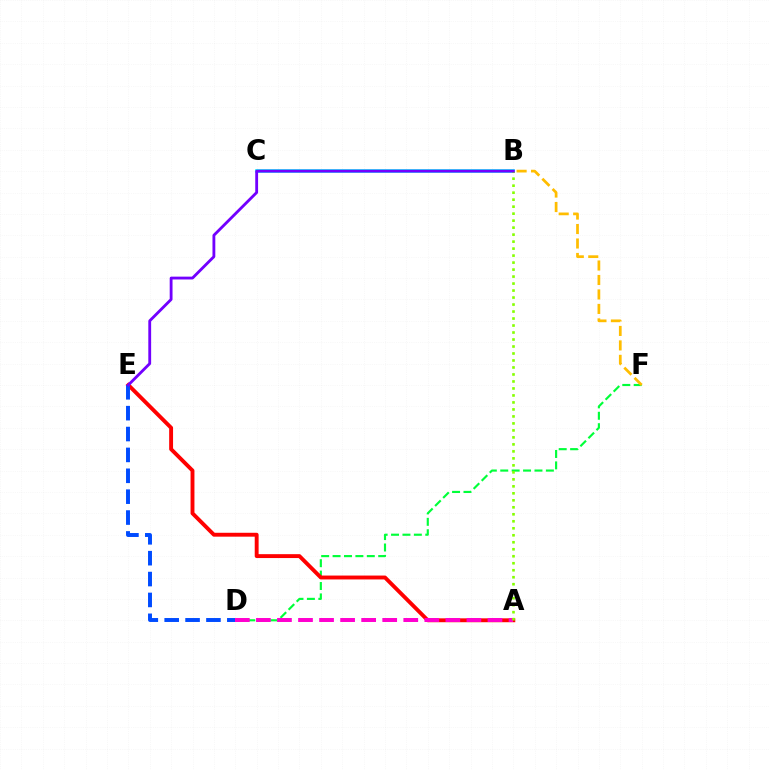{('D', 'F'): [{'color': '#00ff39', 'line_style': 'dashed', 'thickness': 1.55}], ('B', 'C'): [{'color': '#00fff6', 'line_style': 'solid', 'thickness': 2.61}], ('A', 'E'): [{'color': '#ff0000', 'line_style': 'solid', 'thickness': 2.8}], ('D', 'E'): [{'color': '#004bff', 'line_style': 'dashed', 'thickness': 2.84}], ('A', 'D'): [{'color': '#ff00cf', 'line_style': 'dashed', 'thickness': 2.86}], ('B', 'F'): [{'color': '#ffbd00', 'line_style': 'dashed', 'thickness': 1.97}], ('A', 'B'): [{'color': '#84ff00', 'line_style': 'dotted', 'thickness': 1.9}], ('B', 'E'): [{'color': '#7200ff', 'line_style': 'solid', 'thickness': 2.04}]}